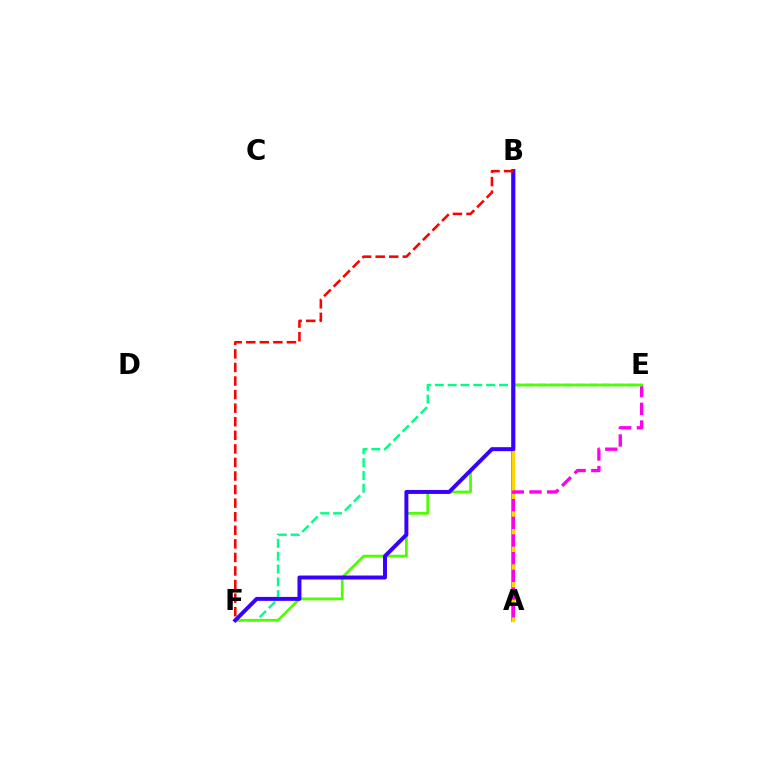{('A', 'B'): [{'color': '#009eff', 'line_style': 'solid', 'thickness': 2.54}, {'color': '#ffd500', 'line_style': 'solid', 'thickness': 2.47}], ('A', 'E'): [{'color': '#ff00ed', 'line_style': 'dashed', 'thickness': 2.4}], ('E', 'F'): [{'color': '#00ff86', 'line_style': 'dashed', 'thickness': 1.74}, {'color': '#4fff00', 'line_style': 'solid', 'thickness': 1.99}], ('B', 'F'): [{'color': '#3700ff', 'line_style': 'solid', 'thickness': 2.85}, {'color': '#ff0000', 'line_style': 'dashed', 'thickness': 1.84}]}